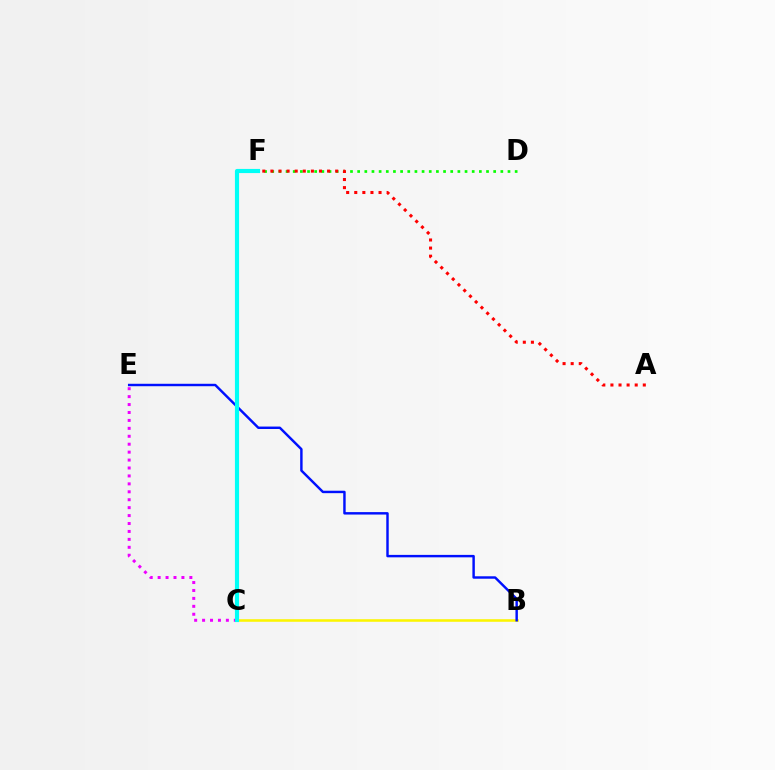{('D', 'F'): [{'color': '#08ff00', 'line_style': 'dotted', 'thickness': 1.95}], ('C', 'E'): [{'color': '#ee00ff', 'line_style': 'dotted', 'thickness': 2.15}], ('B', 'C'): [{'color': '#fcf500', 'line_style': 'solid', 'thickness': 1.85}], ('A', 'F'): [{'color': '#ff0000', 'line_style': 'dotted', 'thickness': 2.2}], ('B', 'E'): [{'color': '#0010ff', 'line_style': 'solid', 'thickness': 1.76}], ('C', 'F'): [{'color': '#00fff6', 'line_style': 'solid', 'thickness': 2.98}]}